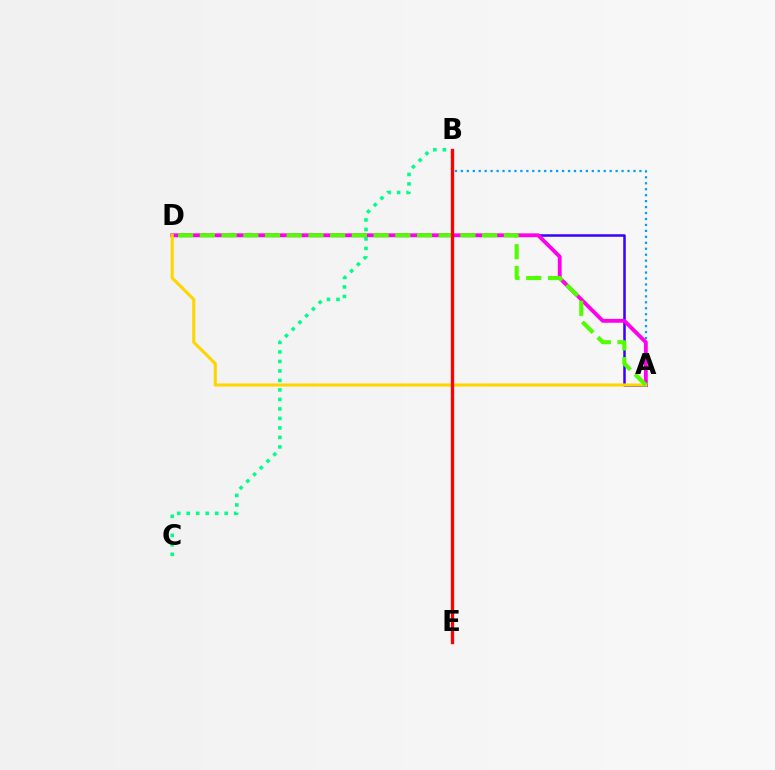{('A', 'B'): [{'color': '#009eff', 'line_style': 'dotted', 'thickness': 1.62}], ('B', 'C'): [{'color': '#00ff86', 'line_style': 'dotted', 'thickness': 2.58}], ('A', 'D'): [{'color': '#3700ff', 'line_style': 'solid', 'thickness': 1.81}, {'color': '#ff00ed', 'line_style': 'solid', 'thickness': 2.77}, {'color': '#ffd500', 'line_style': 'solid', 'thickness': 2.23}, {'color': '#4fff00', 'line_style': 'dashed', 'thickness': 2.95}], ('B', 'E'): [{'color': '#ff0000', 'line_style': 'solid', 'thickness': 2.38}]}